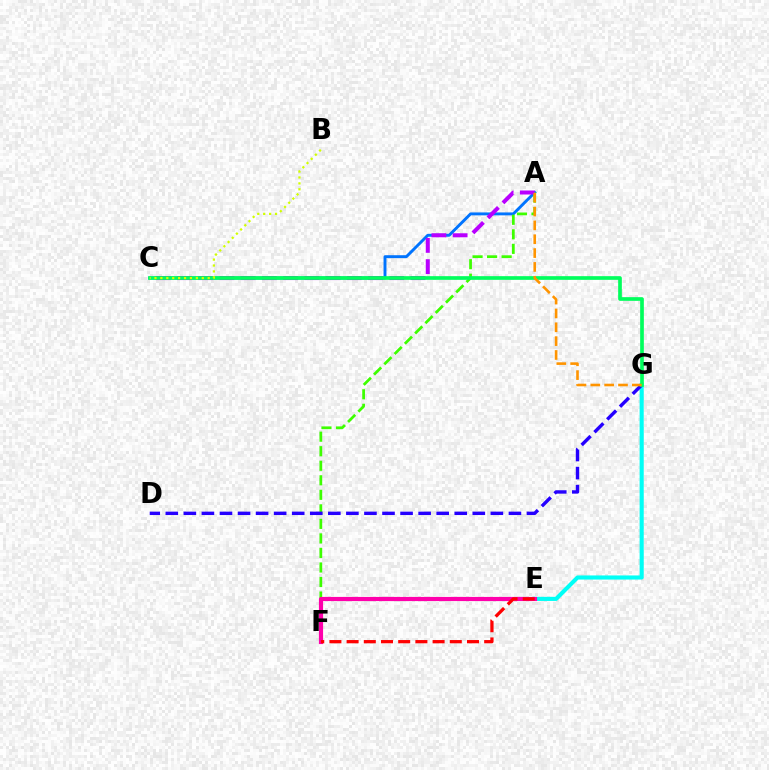{('A', 'C'): [{'color': '#0074ff', 'line_style': 'solid', 'thickness': 2.1}, {'color': '#b900ff', 'line_style': 'dashed', 'thickness': 2.88}], ('A', 'F'): [{'color': '#3dff00', 'line_style': 'dashed', 'thickness': 1.97}], ('E', 'G'): [{'color': '#00fff6', 'line_style': 'solid', 'thickness': 2.96}], ('E', 'F'): [{'color': '#ff00ac', 'line_style': 'solid', 'thickness': 2.99}, {'color': '#ff0000', 'line_style': 'dashed', 'thickness': 2.34}], ('D', 'G'): [{'color': '#2500ff', 'line_style': 'dashed', 'thickness': 2.45}], ('C', 'G'): [{'color': '#00ff5c', 'line_style': 'solid', 'thickness': 2.65}], ('A', 'G'): [{'color': '#ff9400', 'line_style': 'dashed', 'thickness': 1.88}], ('B', 'C'): [{'color': '#d1ff00', 'line_style': 'dotted', 'thickness': 1.61}]}